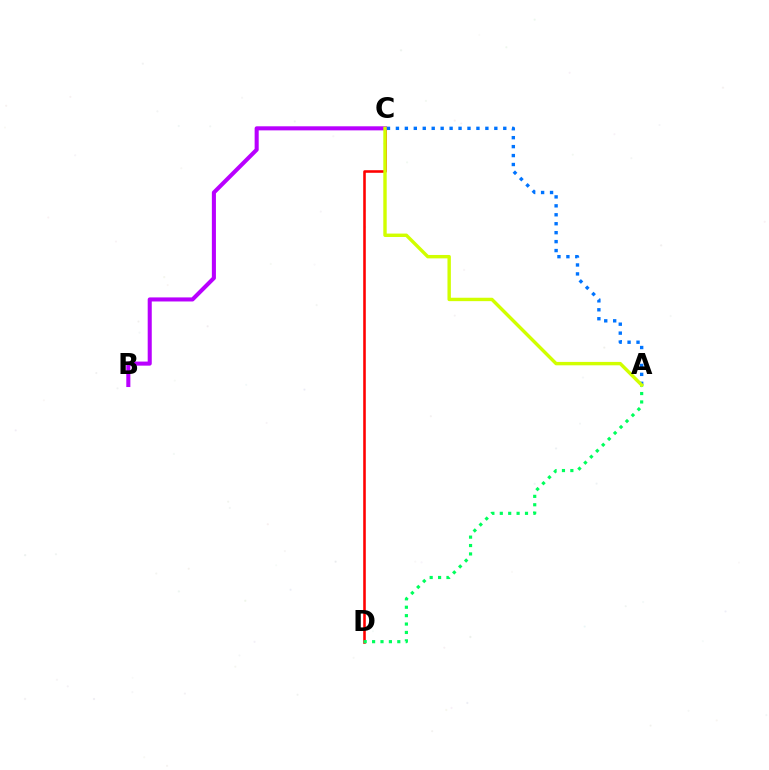{('C', 'D'): [{'color': '#ff0000', 'line_style': 'solid', 'thickness': 1.86}], ('A', 'C'): [{'color': '#0074ff', 'line_style': 'dotted', 'thickness': 2.43}, {'color': '#d1ff00', 'line_style': 'solid', 'thickness': 2.45}], ('B', 'C'): [{'color': '#b900ff', 'line_style': 'solid', 'thickness': 2.93}], ('A', 'D'): [{'color': '#00ff5c', 'line_style': 'dotted', 'thickness': 2.28}]}